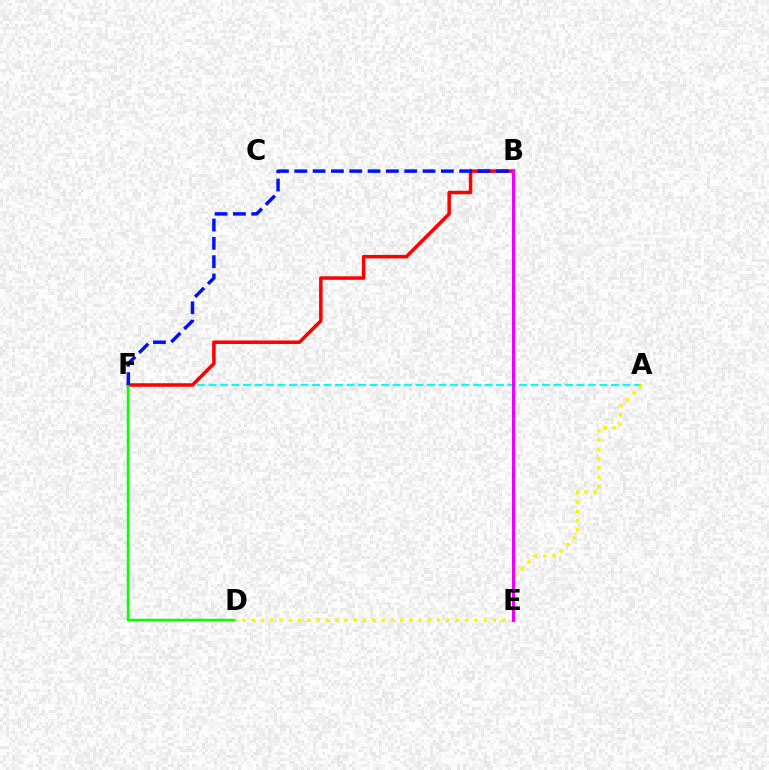{('A', 'F'): [{'color': '#00fff6', 'line_style': 'dashed', 'thickness': 1.56}], ('B', 'F'): [{'color': '#ff0000', 'line_style': 'solid', 'thickness': 2.53}, {'color': '#0010ff', 'line_style': 'dashed', 'thickness': 2.49}], ('D', 'F'): [{'color': '#08ff00', 'line_style': 'solid', 'thickness': 1.75}], ('A', 'D'): [{'color': '#fcf500', 'line_style': 'dotted', 'thickness': 2.52}], ('B', 'E'): [{'color': '#ee00ff', 'line_style': 'solid', 'thickness': 2.17}]}